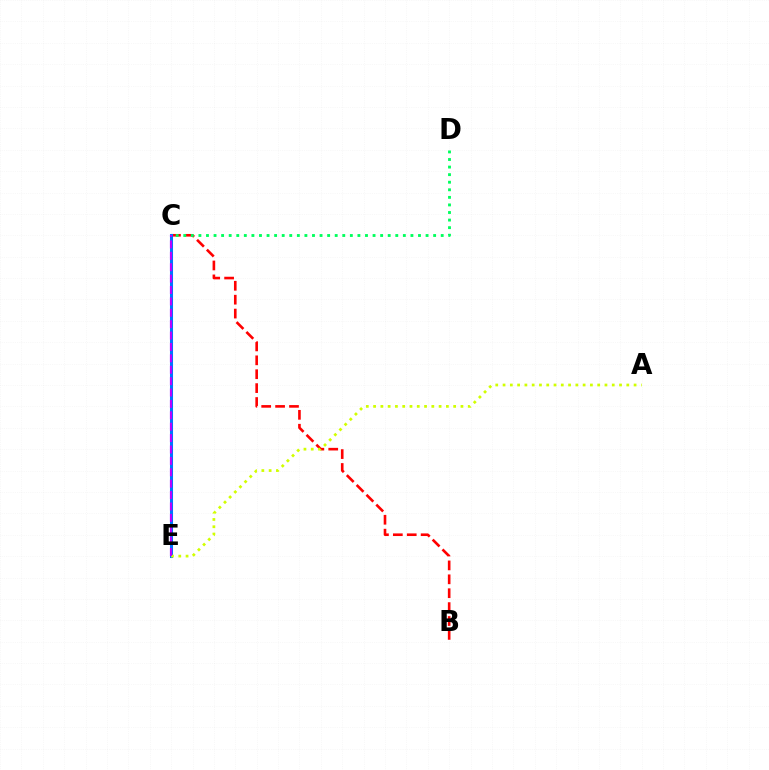{('B', 'C'): [{'color': '#ff0000', 'line_style': 'dashed', 'thickness': 1.89}], ('C', 'E'): [{'color': '#0074ff', 'line_style': 'solid', 'thickness': 2.2}, {'color': '#b900ff', 'line_style': 'dashed', 'thickness': 1.55}], ('A', 'E'): [{'color': '#d1ff00', 'line_style': 'dotted', 'thickness': 1.98}], ('C', 'D'): [{'color': '#00ff5c', 'line_style': 'dotted', 'thickness': 2.06}]}